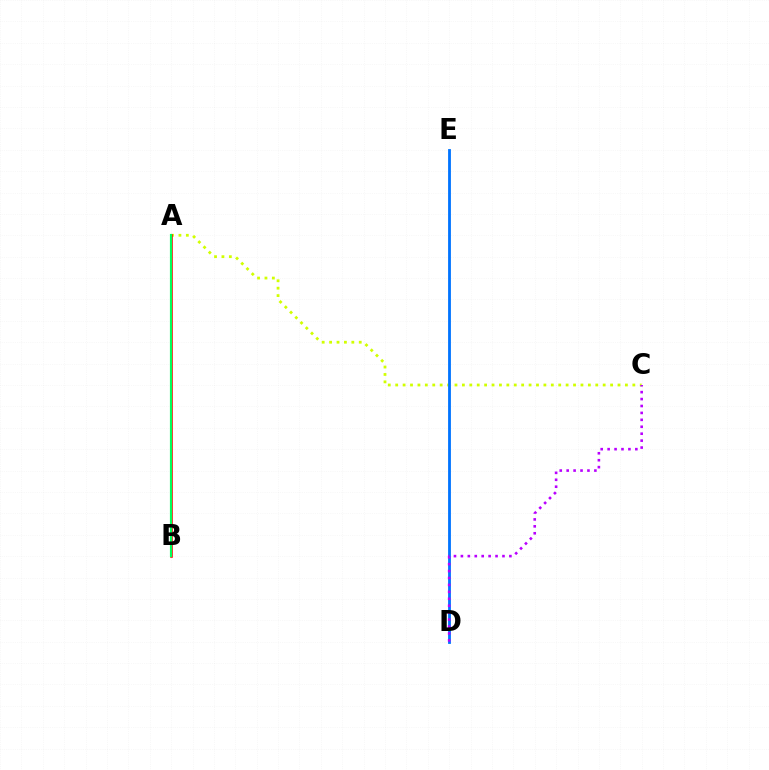{('A', 'C'): [{'color': '#d1ff00', 'line_style': 'dotted', 'thickness': 2.01}], ('D', 'E'): [{'color': '#0074ff', 'line_style': 'solid', 'thickness': 2.03}], ('A', 'B'): [{'color': '#ff0000', 'line_style': 'solid', 'thickness': 1.85}, {'color': '#00ff5c', 'line_style': 'solid', 'thickness': 1.56}], ('C', 'D'): [{'color': '#b900ff', 'line_style': 'dotted', 'thickness': 1.88}]}